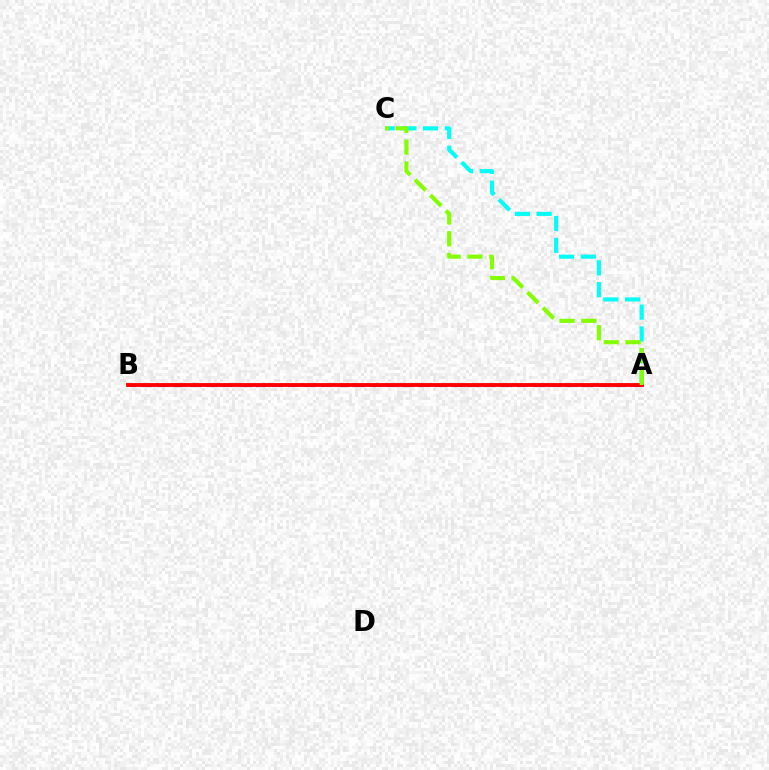{('A', 'C'): [{'color': '#00fff6', 'line_style': 'dashed', 'thickness': 2.96}, {'color': '#84ff00', 'line_style': 'dashed', 'thickness': 2.97}], ('A', 'B'): [{'color': '#7200ff', 'line_style': 'dashed', 'thickness': 2.22}, {'color': '#ff0000', 'line_style': 'solid', 'thickness': 2.77}]}